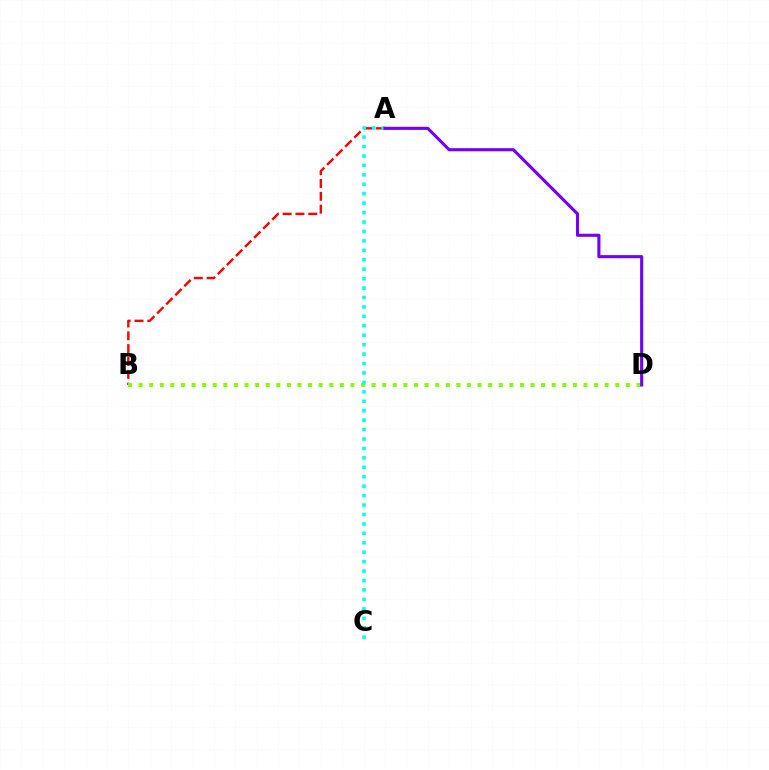{('A', 'B'): [{'color': '#ff0000', 'line_style': 'dashed', 'thickness': 1.74}], ('B', 'D'): [{'color': '#84ff00', 'line_style': 'dotted', 'thickness': 2.88}], ('A', 'C'): [{'color': '#00fff6', 'line_style': 'dotted', 'thickness': 2.56}], ('A', 'D'): [{'color': '#7200ff', 'line_style': 'solid', 'thickness': 2.23}]}